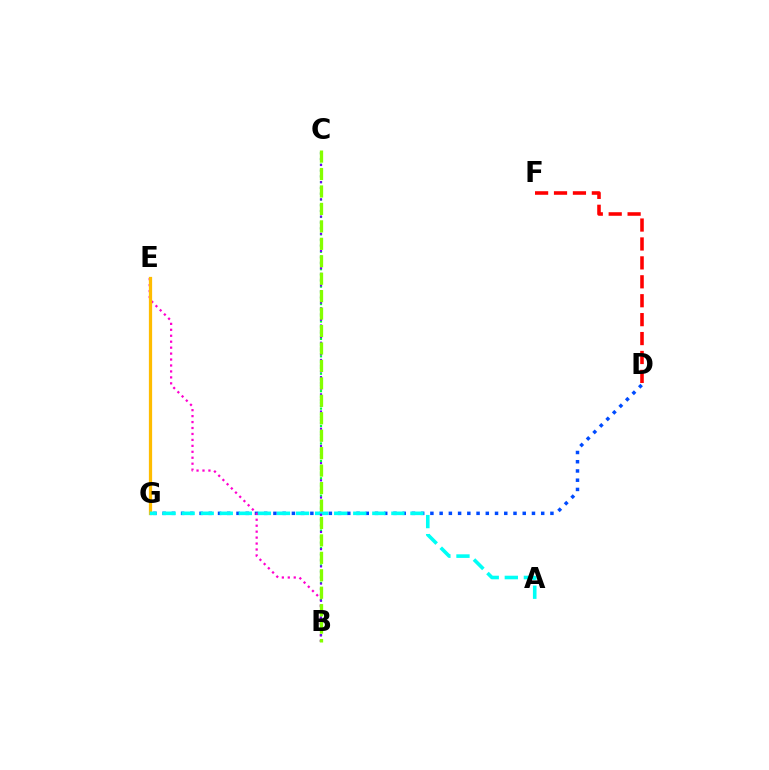{('D', 'G'): [{'color': '#004bff', 'line_style': 'dotted', 'thickness': 2.51}], ('B', 'E'): [{'color': '#ff00cf', 'line_style': 'dotted', 'thickness': 1.62}], ('E', 'G'): [{'color': '#ffbd00', 'line_style': 'solid', 'thickness': 2.33}], ('B', 'C'): [{'color': '#00ff39', 'line_style': 'dotted', 'thickness': 1.58}, {'color': '#7200ff', 'line_style': 'dotted', 'thickness': 1.56}, {'color': '#84ff00', 'line_style': 'dashed', 'thickness': 2.37}], ('A', 'G'): [{'color': '#00fff6', 'line_style': 'dashed', 'thickness': 2.59}], ('D', 'F'): [{'color': '#ff0000', 'line_style': 'dashed', 'thickness': 2.57}]}